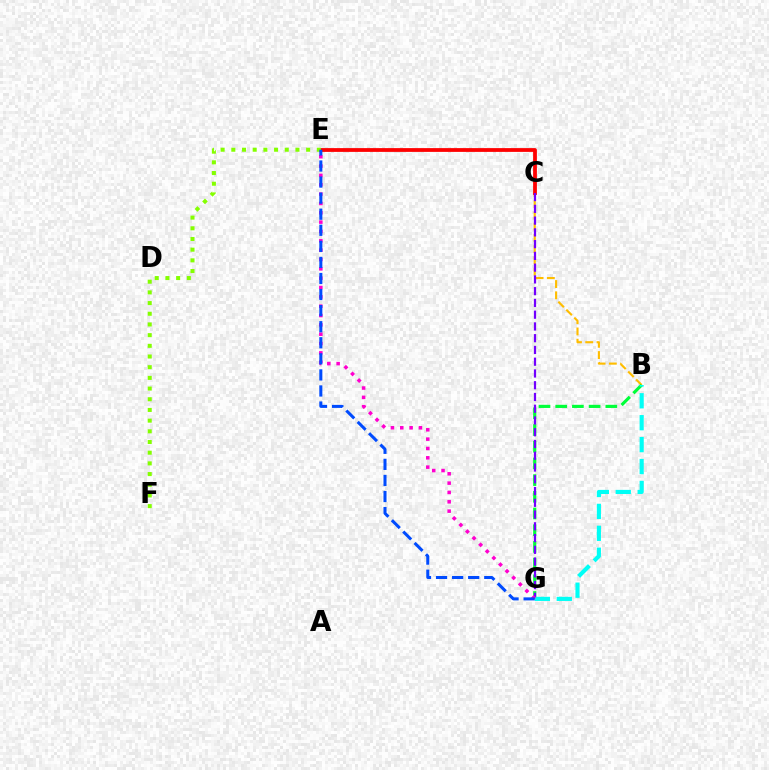{('B', 'C'): [{'color': '#ffbd00', 'line_style': 'dashed', 'thickness': 1.53}], ('B', 'G'): [{'color': '#00ff39', 'line_style': 'dashed', 'thickness': 2.27}, {'color': '#00fff6', 'line_style': 'dashed', 'thickness': 2.98}], ('C', 'E'): [{'color': '#ff0000', 'line_style': 'solid', 'thickness': 2.72}], ('C', 'G'): [{'color': '#7200ff', 'line_style': 'dashed', 'thickness': 1.6}], ('E', 'G'): [{'color': '#ff00cf', 'line_style': 'dotted', 'thickness': 2.54}, {'color': '#004bff', 'line_style': 'dashed', 'thickness': 2.18}], ('E', 'F'): [{'color': '#84ff00', 'line_style': 'dotted', 'thickness': 2.9}]}